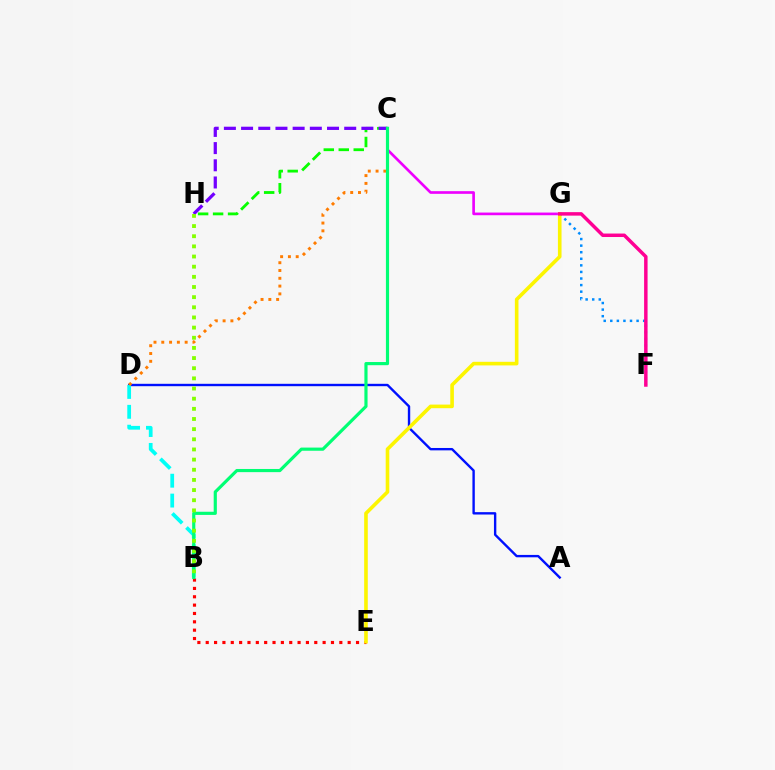{('C', 'G'): [{'color': '#ee00ff', 'line_style': 'solid', 'thickness': 1.92}], ('C', 'H'): [{'color': '#08ff00', 'line_style': 'dashed', 'thickness': 2.03}, {'color': '#7200ff', 'line_style': 'dashed', 'thickness': 2.33}], ('B', 'E'): [{'color': '#ff0000', 'line_style': 'dotted', 'thickness': 2.27}], ('A', 'D'): [{'color': '#0010ff', 'line_style': 'solid', 'thickness': 1.71}], ('B', 'D'): [{'color': '#00fff6', 'line_style': 'dashed', 'thickness': 2.7}], ('C', 'D'): [{'color': '#ff7c00', 'line_style': 'dotted', 'thickness': 2.12}], ('B', 'C'): [{'color': '#00ff74', 'line_style': 'solid', 'thickness': 2.28}], ('B', 'H'): [{'color': '#84ff00', 'line_style': 'dotted', 'thickness': 2.76}], ('F', 'G'): [{'color': '#008cff', 'line_style': 'dotted', 'thickness': 1.79}, {'color': '#ff0094', 'line_style': 'solid', 'thickness': 2.5}], ('E', 'G'): [{'color': '#fcf500', 'line_style': 'solid', 'thickness': 2.6}]}